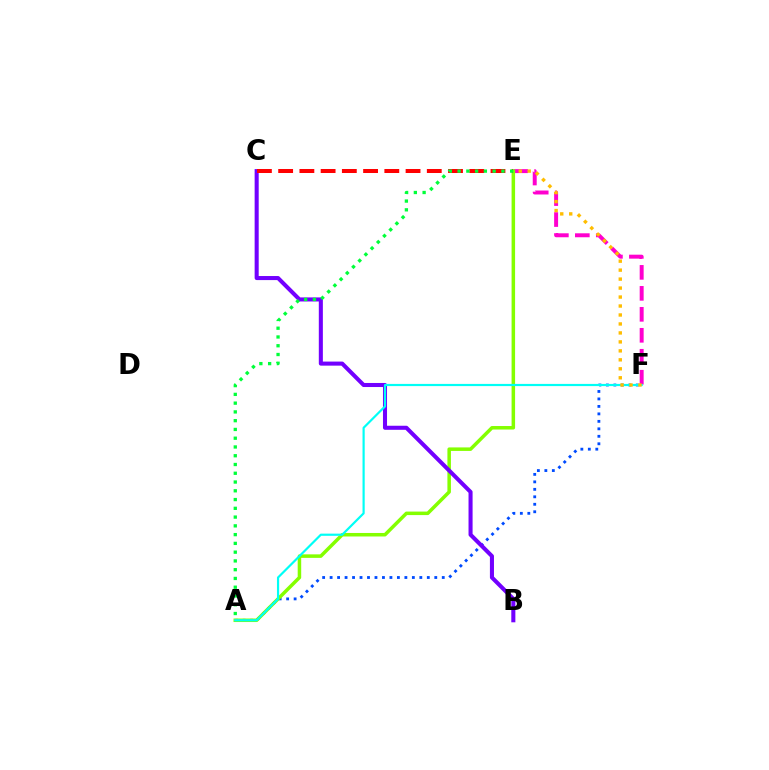{('E', 'F'): [{'color': '#ff00cf', 'line_style': 'dashed', 'thickness': 2.85}, {'color': '#ffbd00', 'line_style': 'dotted', 'thickness': 2.44}], ('A', 'F'): [{'color': '#004bff', 'line_style': 'dotted', 'thickness': 2.03}, {'color': '#00fff6', 'line_style': 'solid', 'thickness': 1.57}], ('A', 'E'): [{'color': '#84ff00', 'line_style': 'solid', 'thickness': 2.53}, {'color': '#00ff39', 'line_style': 'dotted', 'thickness': 2.38}], ('B', 'C'): [{'color': '#7200ff', 'line_style': 'solid', 'thickness': 2.92}], ('C', 'E'): [{'color': '#ff0000', 'line_style': 'dashed', 'thickness': 2.88}]}